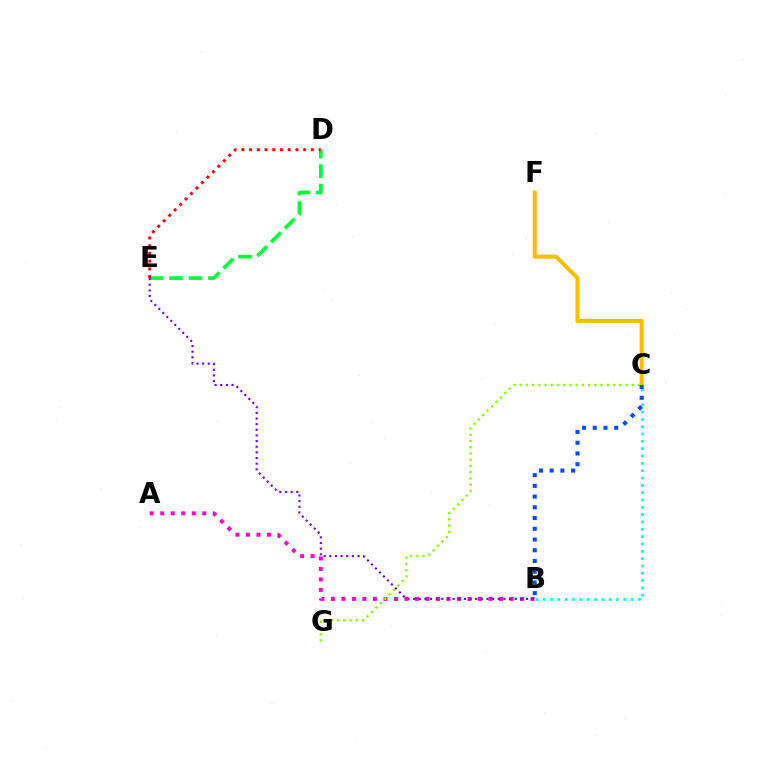{('A', 'B'): [{'color': '#ff00cf', 'line_style': 'dotted', 'thickness': 2.86}], ('D', 'E'): [{'color': '#00ff39', 'line_style': 'dashed', 'thickness': 2.65}, {'color': '#ff0000', 'line_style': 'dotted', 'thickness': 2.1}], ('B', 'C'): [{'color': '#00fff6', 'line_style': 'dotted', 'thickness': 1.99}, {'color': '#004bff', 'line_style': 'dotted', 'thickness': 2.92}], ('C', 'F'): [{'color': '#ffbd00', 'line_style': 'solid', 'thickness': 2.9}], ('C', 'G'): [{'color': '#84ff00', 'line_style': 'dotted', 'thickness': 1.69}], ('B', 'E'): [{'color': '#7200ff', 'line_style': 'dotted', 'thickness': 1.53}]}